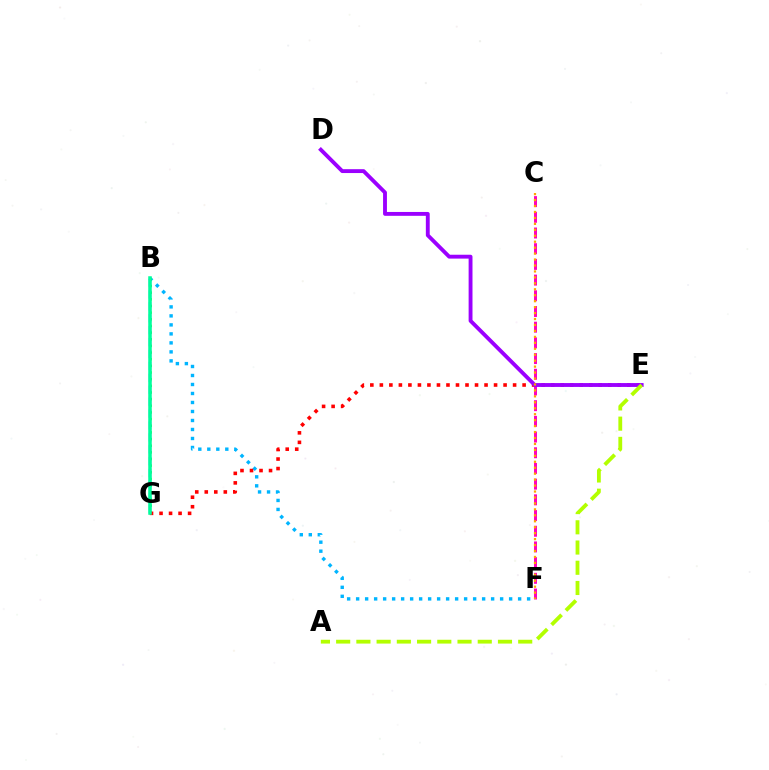{('B', 'F'): [{'color': '#00b5ff', 'line_style': 'dotted', 'thickness': 2.44}], ('B', 'G'): [{'color': '#08ff00', 'line_style': 'dotted', 'thickness': 1.81}, {'color': '#0010ff', 'line_style': 'dashed', 'thickness': 1.62}, {'color': '#00ff9d', 'line_style': 'solid', 'thickness': 2.54}], ('C', 'F'): [{'color': '#ff00bd', 'line_style': 'dashed', 'thickness': 2.13}, {'color': '#ffa500', 'line_style': 'dotted', 'thickness': 1.62}], ('E', 'G'): [{'color': '#ff0000', 'line_style': 'dotted', 'thickness': 2.59}], ('D', 'E'): [{'color': '#9b00ff', 'line_style': 'solid', 'thickness': 2.78}], ('A', 'E'): [{'color': '#b3ff00', 'line_style': 'dashed', 'thickness': 2.75}]}